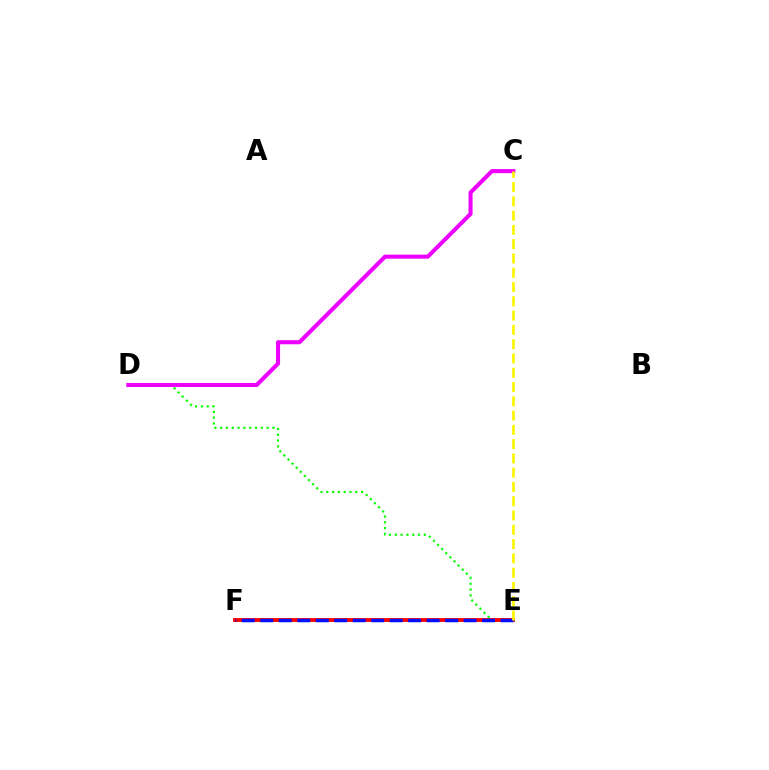{('D', 'E'): [{'color': '#08ff00', 'line_style': 'dotted', 'thickness': 1.58}], ('C', 'D'): [{'color': '#ee00ff', 'line_style': 'solid', 'thickness': 2.92}], ('E', 'F'): [{'color': '#00fff6', 'line_style': 'solid', 'thickness': 2.11}, {'color': '#ff0000', 'line_style': 'solid', 'thickness': 2.78}, {'color': '#0010ff', 'line_style': 'dashed', 'thickness': 2.51}], ('C', 'E'): [{'color': '#fcf500', 'line_style': 'dashed', 'thickness': 1.94}]}